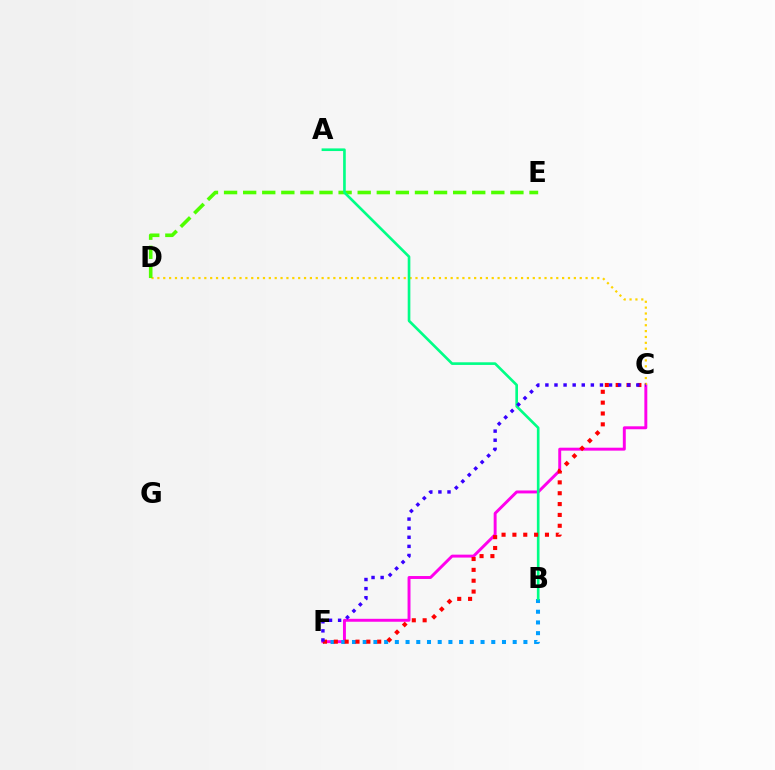{('C', 'F'): [{'color': '#ff00ed', 'line_style': 'solid', 'thickness': 2.11}, {'color': '#ff0000', 'line_style': 'dotted', 'thickness': 2.95}, {'color': '#3700ff', 'line_style': 'dotted', 'thickness': 2.47}], ('C', 'D'): [{'color': '#ffd500', 'line_style': 'dotted', 'thickness': 1.59}], ('D', 'E'): [{'color': '#4fff00', 'line_style': 'dashed', 'thickness': 2.59}], ('B', 'F'): [{'color': '#009eff', 'line_style': 'dotted', 'thickness': 2.91}], ('A', 'B'): [{'color': '#00ff86', 'line_style': 'solid', 'thickness': 1.9}]}